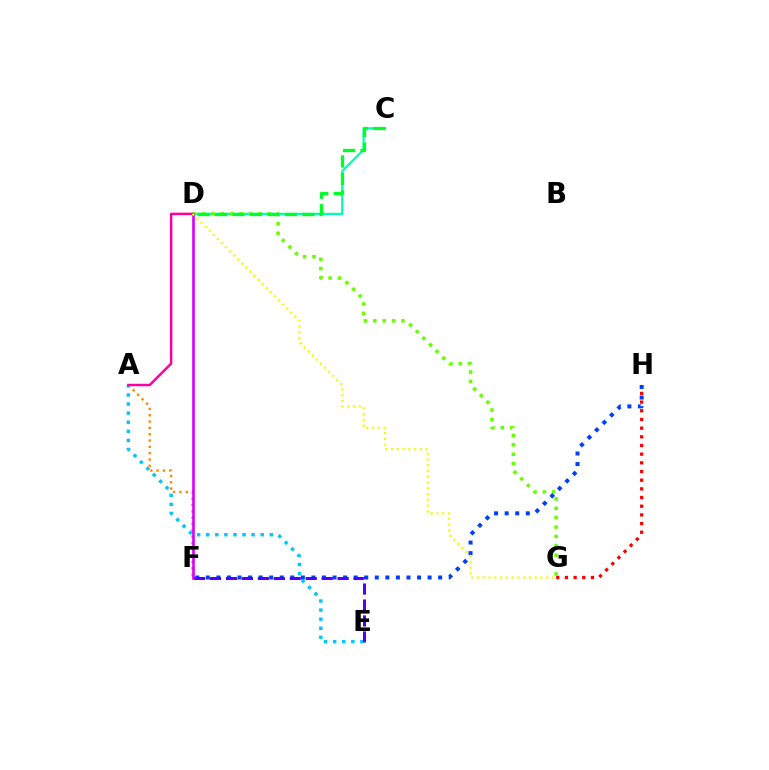{('C', 'D'): [{'color': '#00ffaf', 'line_style': 'solid', 'thickness': 1.6}, {'color': '#00ff27', 'line_style': 'dashed', 'thickness': 2.37}], ('A', 'F'): [{'color': '#ff8800', 'line_style': 'dotted', 'thickness': 1.72}], ('D', 'G'): [{'color': '#66ff00', 'line_style': 'dotted', 'thickness': 2.55}, {'color': '#eeff00', 'line_style': 'dotted', 'thickness': 1.57}], ('A', 'E'): [{'color': '#00c7ff', 'line_style': 'dotted', 'thickness': 2.47}], ('G', 'H'): [{'color': '#ff0000', 'line_style': 'dotted', 'thickness': 2.36}], ('A', 'D'): [{'color': '#ff00a0', 'line_style': 'solid', 'thickness': 1.78}], ('F', 'H'): [{'color': '#003fff', 'line_style': 'dotted', 'thickness': 2.87}], ('E', 'F'): [{'color': '#4f00ff', 'line_style': 'dashed', 'thickness': 2.17}], ('D', 'F'): [{'color': '#d600ff', 'line_style': 'solid', 'thickness': 1.9}]}